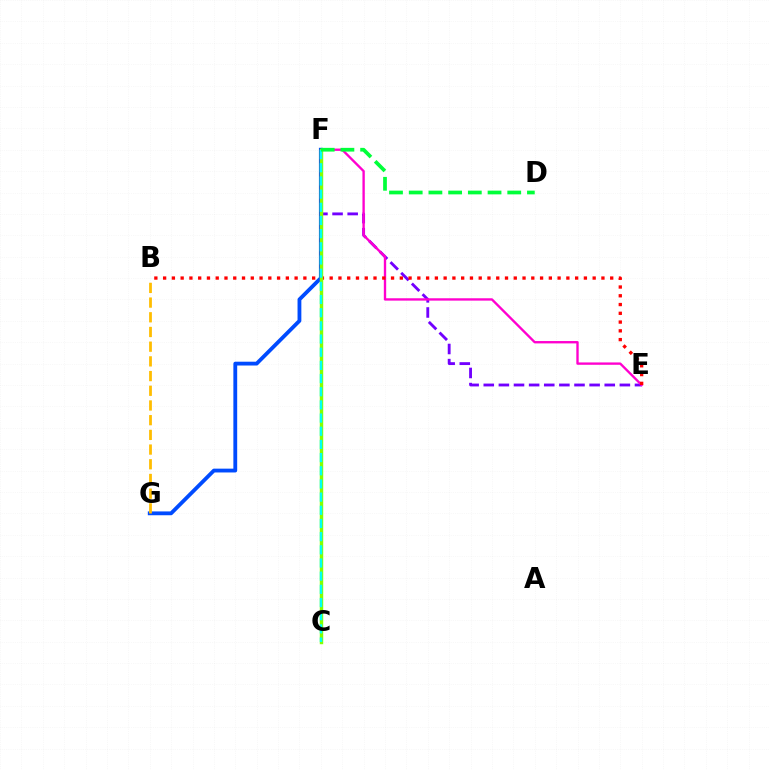{('E', 'F'): [{'color': '#7200ff', 'line_style': 'dashed', 'thickness': 2.05}, {'color': '#ff00cf', 'line_style': 'solid', 'thickness': 1.7}], ('F', 'G'): [{'color': '#004bff', 'line_style': 'solid', 'thickness': 2.75}], ('B', 'E'): [{'color': '#ff0000', 'line_style': 'dotted', 'thickness': 2.38}], ('C', 'F'): [{'color': '#84ff00', 'line_style': 'solid', 'thickness': 2.48}, {'color': '#00fff6', 'line_style': 'dashed', 'thickness': 1.79}], ('B', 'G'): [{'color': '#ffbd00', 'line_style': 'dashed', 'thickness': 2.0}], ('D', 'F'): [{'color': '#00ff39', 'line_style': 'dashed', 'thickness': 2.68}]}